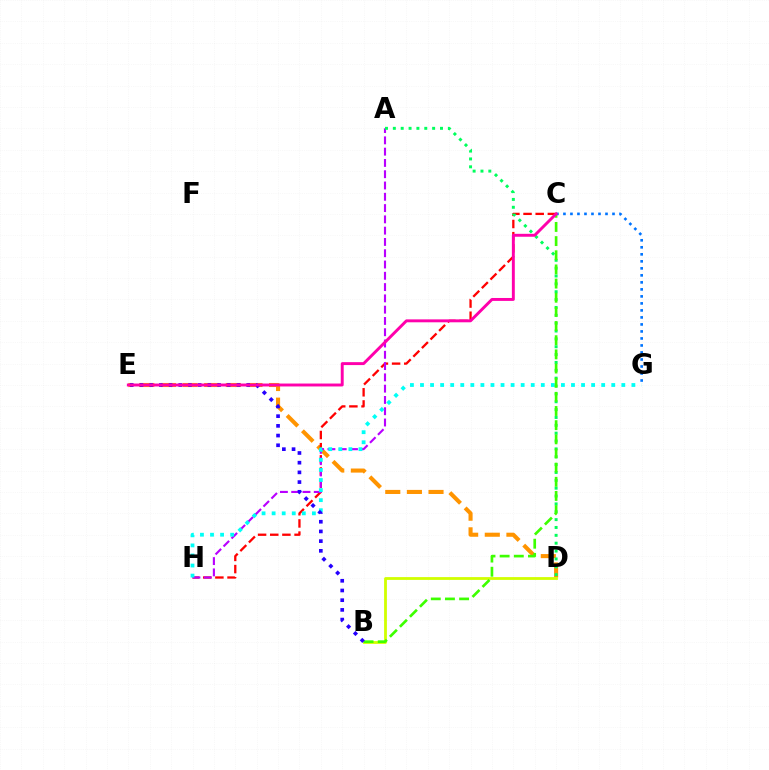{('D', 'E'): [{'color': '#ff9400', 'line_style': 'dashed', 'thickness': 2.94}], ('C', 'H'): [{'color': '#ff0000', 'line_style': 'dashed', 'thickness': 1.65}], ('A', 'H'): [{'color': '#b900ff', 'line_style': 'dashed', 'thickness': 1.53}], ('B', 'D'): [{'color': '#d1ff00', 'line_style': 'solid', 'thickness': 2.01}], ('G', 'H'): [{'color': '#00fff6', 'line_style': 'dotted', 'thickness': 2.73}], ('A', 'D'): [{'color': '#00ff5c', 'line_style': 'dotted', 'thickness': 2.14}], ('B', 'C'): [{'color': '#3dff00', 'line_style': 'dashed', 'thickness': 1.92}], ('C', 'G'): [{'color': '#0074ff', 'line_style': 'dotted', 'thickness': 1.9}], ('B', 'E'): [{'color': '#2500ff', 'line_style': 'dotted', 'thickness': 2.64}], ('C', 'E'): [{'color': '#ff00ac', 'line_style': 'solid', 'thickness': 2.11}]}